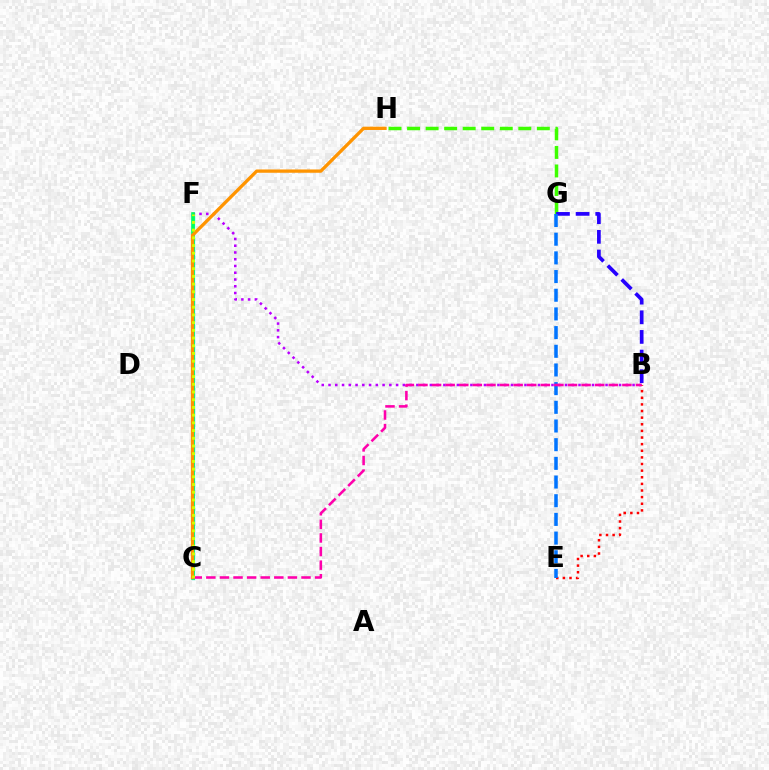{('G', 'H'): [{'color': '#3dff00', 'line_style': 'dashed', 'thickness': 2.52}], ('C', 'F'): [{'color': '#00fff6', 'line_style': 'solid', 'thickness': 2.36}, {'color': '#00ff5c', 'line_style': 'solid', 'thickness': 2.6}, {'color': '#d1ff00', 'line_style': 'dotted', 'thickness': 2.09}], ('B', 'F'): [{'color': '#b900ff', 'line_style': 'dotted', 'thickness': 1.84}], ('B', 'G'): [{'color': '#2500ff', 'line_style': 'dashed', 'thickness': 2.67}], ('B', 'E'): [{'color': '#ff0000', 'line_style': 'dotted', 'thickness': 1.8}], ('E', 'G'): [{'color': '#0074ff', 'line_style': 'dashed', 'thickness': 2.54}], ('C', 'H'): [{'color': '#ff9400', 'line_style': 'solid', 'thickness': 2.37}], ('B', 'C'): [{'color': '#ff00ac', 'line_style': 'dashed', 'thickness': 1.85}]}